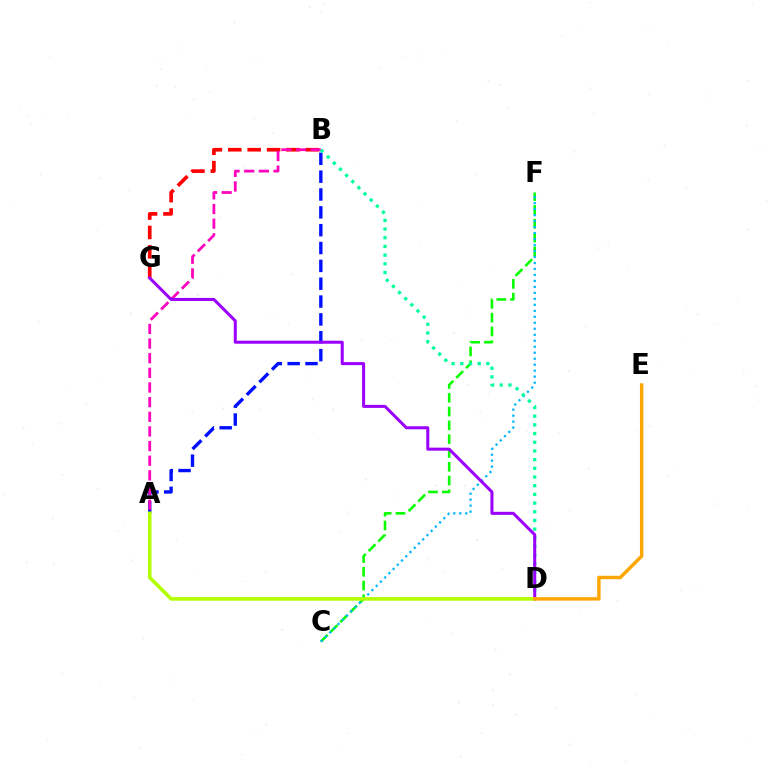{('C', 'F'): [{'color': '#08ff00', 'line_style': 'dashed', 'thickness': 1.87}, {'color': '#00b5ff', 'line_style': 'dotted', 'thickness': 1.63}], ('A', 'B'): [{'color': '#0010ff', 'line_style': 'dashed', 'thickness': 2.42}, {'color': '#ff00bd', 'line_style': 'dashed', 'thickness': 1.99}], ('B', 'G'): [{'color': '#ff0000', 'line_style': 'dashed', 'thickness': 2.64}], ('B', 'D'): [{'color': '#00ff9d', 'line_style': 'dotted', 'thickness': 2.36}], ('D', 'G'): [{'color': '#9b00ff', 'line_style': 'solid', 'thickness': 2.18}], ('A', 'D'): [{'color': '#b3ff00', 'line_style': 'solid', 'thickness': 2.58}], ('D', 'E'): [{'color': '#ffa500', 'line_style': 'solid', 'thickness': 2.47}]}